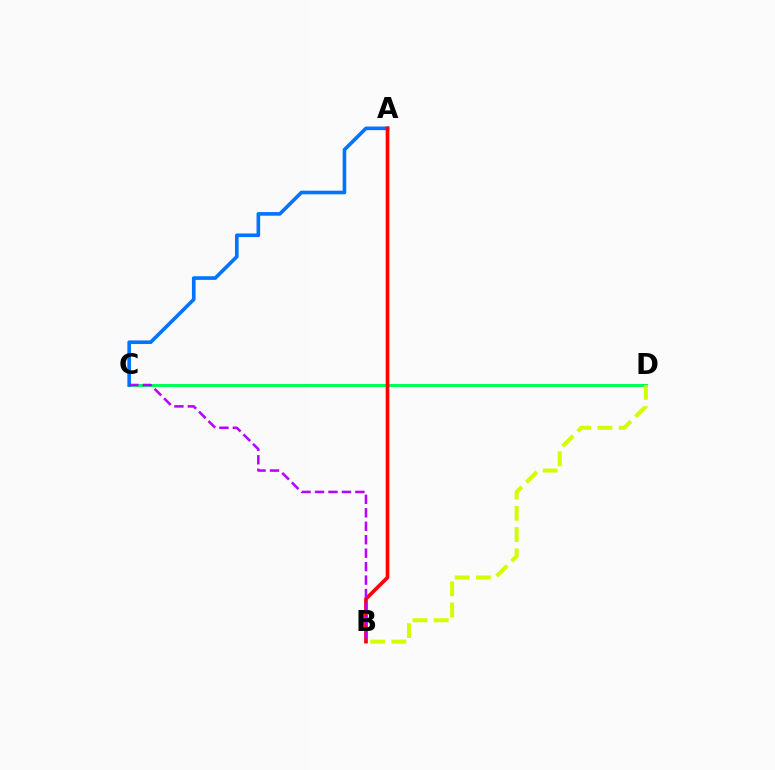{('C', 'D'): [{'color': '#00ff5c', 'line_style': 'solid', 'thickness': 2.16}], ('A', 'C'): [{'color': '#0074ff', 'line_style': 'solid', 'thickness': 2.61}], ('A', 'B'): [{'color': '#ff0000', 'line_style': 'solid', 'thickness': 2.63}], ('B', 'D'): [{'color': '#d1ff00', 'line_style': 'dashed', 'thickness': 2.88}], ('B', 'C'): [{'color': '#b900ff', 'line_style': 'dashed', 'thickness': 1.83}]}